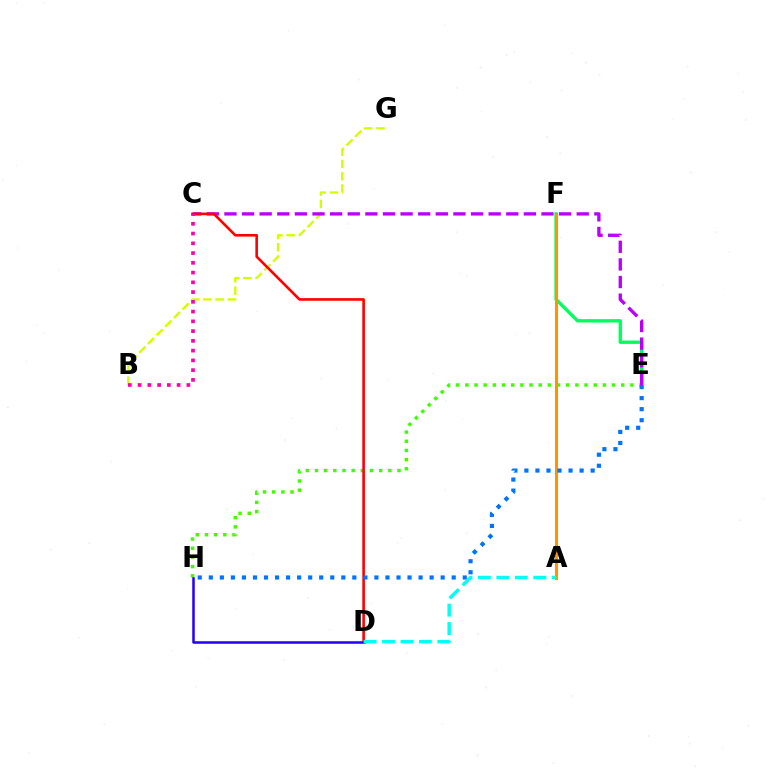{('B', 'G'): [{'color': '#d1ff00', 'line_style': 'dashed', 'thickness': 1.67}], ('E', 'F'): [{'color': '#00ff5c', 'line_style': 'solid', 'thickness': 2.42}], ('E', 'H'): [{'color': '#3dff00', 'line_style': 'dotted', 'thickness': 2.49}, {'color': '#0074ff', 'line_style': 'dotted', 'thickness': 3.0}], ('C', 'E'): [{'color': '#b900ff', 'line_style': 'dashed', 'thickness': 2.39}], ('C', 'D'): [{'color': '#ff0000', 'line_style': 'solid', 'thickness': 1.88}], ('B', 'C'): [{'color': '#ff00ac', 'line_style': 'dotted', 'thickness': 2.65}], ('A', 'F'): [{'color': '#ff9400', 'line_style': 'solid', 'thickness': 2.22}], ('D', 'H'): [{'color': '#2500ff', 'line_style': 'solid', 'thickness': 1.82}], ('A', 'D'): [{'color': '#00fff6', 'line_style': 'dashed', 'thickness': 2.51}]}